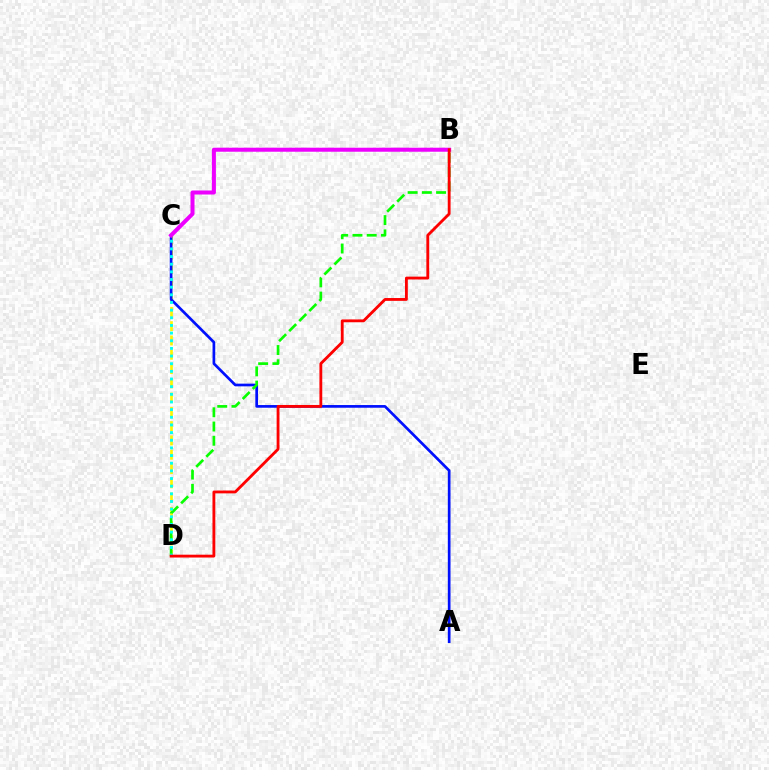{('C', 'D'): [{'color': '#fcf500', 'line_style': 'dashed', 'thickness': 1.94}, {'color': '#00fff6', 'line_style': 'dotted', 'thickness': 2.08}], ('A', 'C'): [{'color': '#0010ff', 'line_style': 'solid', 'thickness': 1.94}], ('B', 'D'): [{'color': '#08ff00', 'line_style': 'dashed', 'thickness': 1.93}, {'color': '#ff0000', 'line_style': 'solid', 'thickness': 2.04}], ('B', 'C'): [{'color': '#ee00ff', 'line_style': 'solid', 'thickness': 2.9}]}